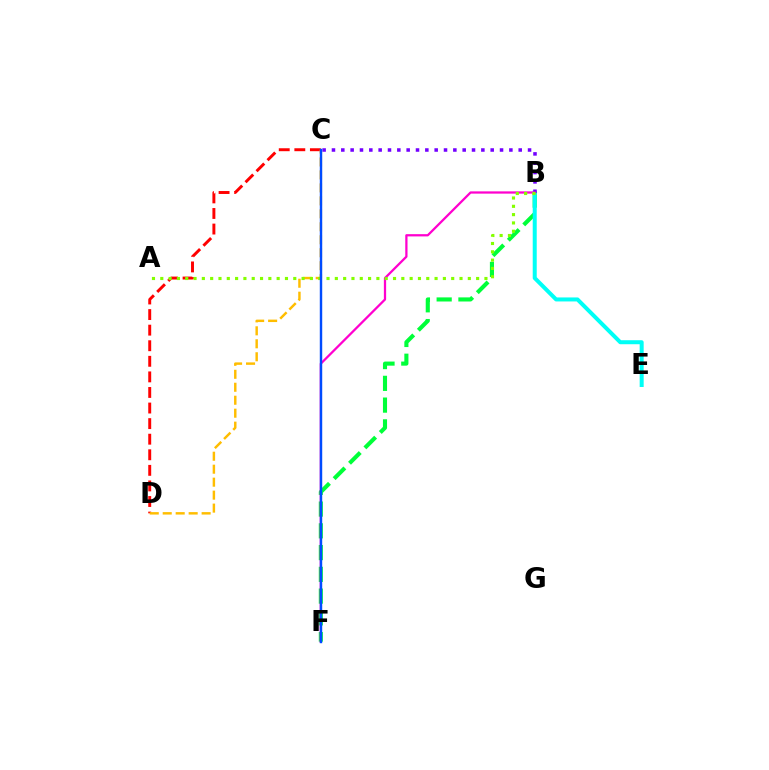{('C', 'D'): [{'color': '#ff0000', 'line_style': 'dashed', 'thickness': 2.12}, {'color': '#ffbd00', 'line_style': 'dashed', 'thickness': 1.76}], ('B', 'F'): [{'color': '#00ff39', 'line_style': 'dashed', 'thickness': 2.96}, {'color': '#ff00cf', 'line_style': 'solid', 'thickness': 1.63}], ('B', 'E'): [{'color': '#00fff6', 'line_style': 'solid', 'thickness': 2.88}], ('B', 'C'): [{'color': '#7200ff', 'line_style': 'dotted', 'thickness': 2.54}], ('A', 'B'): [{'color': '#84ff00', 'line_style': 'dotted', 'thickness': 2.26}], ('C', 'F'): [{'color': '#004bff', 'line_style': 'solid', 'thickness': 1.75}]}